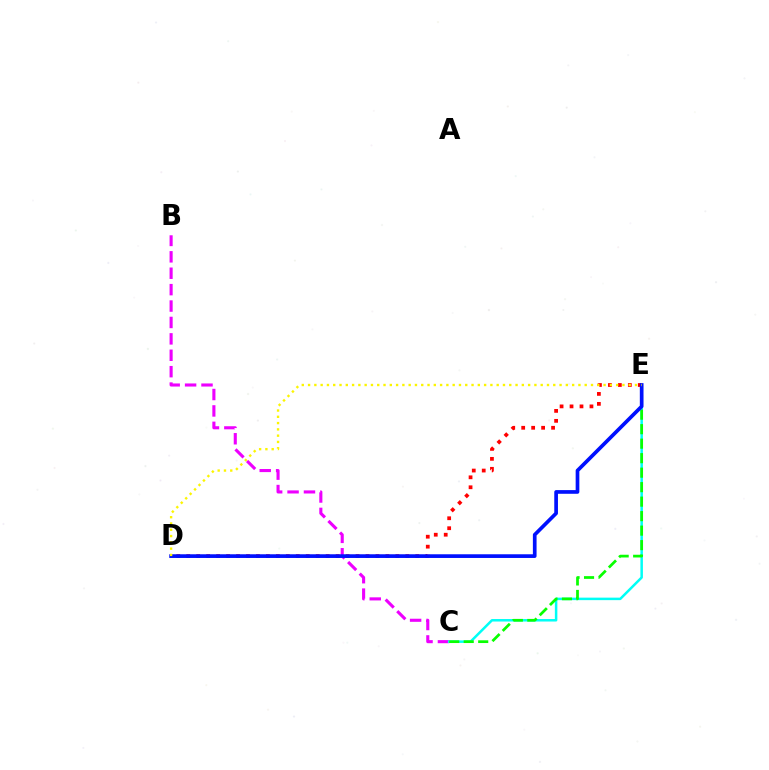{('B', 'C'): [{'color': '#ee00ff', 'line_style': 'dashed', 'thickness': 2.23}], ('C', 'E'): [{'color': '#00fff6', 'line_style': 'solid', 'thickness': 1.8}, {'color': '#08ff00', 'line_style': 'dashed', 'thickness': 1.97}], ('D', 'E'): [{'color': '#ff0000', 'line_style': 'dotted', 'thickness': 2.71}, {'color': '#0010ff', 'line_style': 'solid', 'thickness': 2.66}, {'color': '#fcf500', 'line_style': 'dotted', 'thickness': 1.71}]}